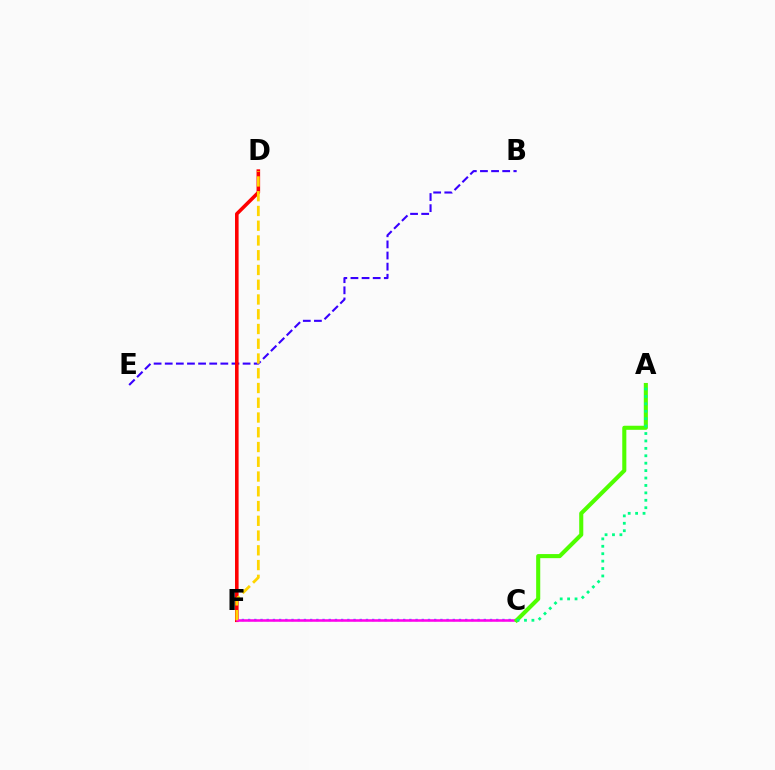{('C', 'F'): [{'color': '#009eff', 'line_style': 'dotted', 'thickness': 1.69}, {'color': '#ff00ed', 'line_style': 'solid', 'thickness': 1.83}], ('B', 'E'): [{'color': '#3700ff', 'line_style': 'dashed', 'thickness': 1.51}], ('D', 'F'): [{'color': '#ff0000', 'line_style': 'solid', 'thickness': 2.58}, {'color': '#ffd500', 'line_style': 'dashed', 'thickness': 2.0}], ('A', 'C'): [{'color': '#4fff00', 'line_style': 'solid', 'thickness': 2.93}, {'color': '#00ff86', 'line_style': 'dotted', 'thickness': 2.02}]}